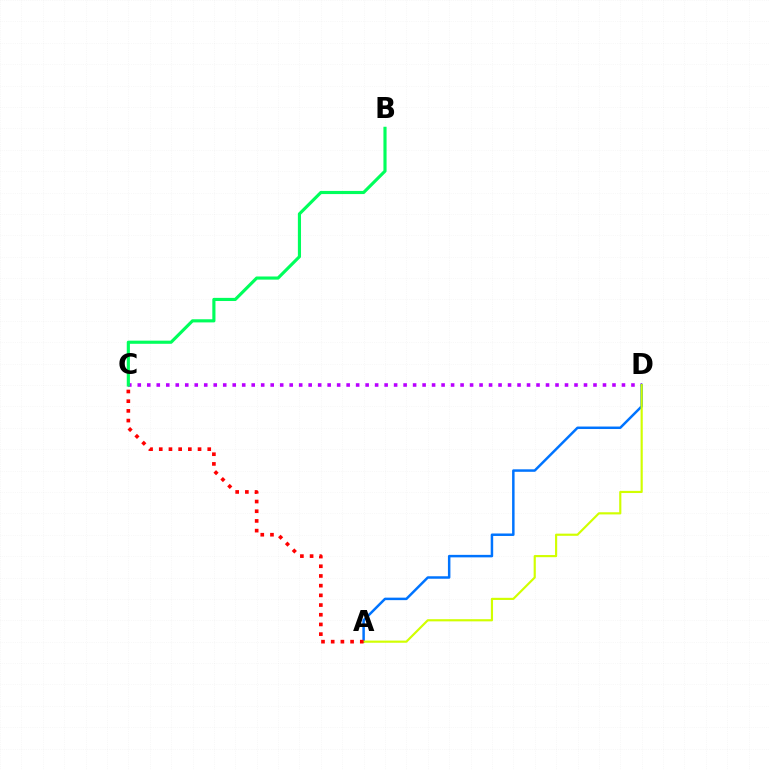{('C', 'D'): [{'color': '#b900ff', 'line_style': 'dotted', 'thickness': 2.58}], ('B', 'C'): [{'color': '#00ff5c', 'line_style': 'solid', 'thickness': 2.26}], ('A', 'D'): [{'color': '#0074ff', 'line_style': 'solid', 'thickness': 1.79}, {'color': '#d1ff00', 'line_style': 'solid', 'thickness': 1.56}], ('A', 'C'): [{'color': '#ff0000', 'line_style': 'dotted', 'thickness': 2.63}]}